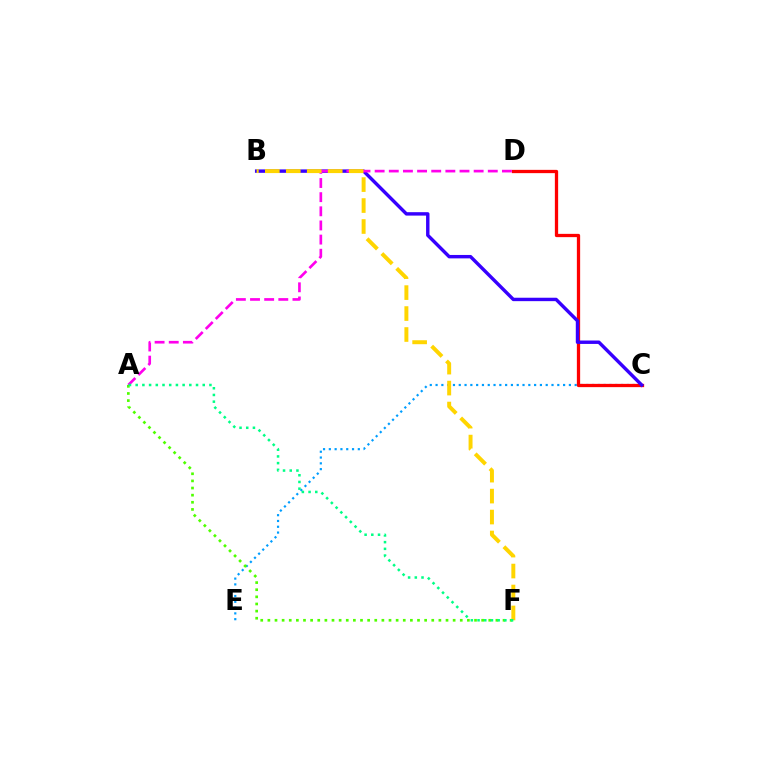{('C', 'E'): [{'color': '#009eff', 'line_style': 'dotted', 'thickness': 1.57}], ('C', 'D'): [{'color': '#ff0000', 'line_style': 'solid', 'thickness': 2.36}], ('B', 'C'): [{'color': '#3700ff', 'line_style': 'solid', 'thickness': 2.46}], ('A', 'D'): [{'color': '#ff00ed', 'line_style': 'dashed', 'thickness': 1.92}], ('A', 'F'): [{'color': '#4fff00', 'line_style': 'dotted', 'thickness': 1.94}, {'color': '#00ff86', 'line_style': 'dotted', 'thickness': 1.82}], ('B', 'F'): [{'color': '#ffd500', 'line_style': 'dashed', 'thickness': 2.85}]}